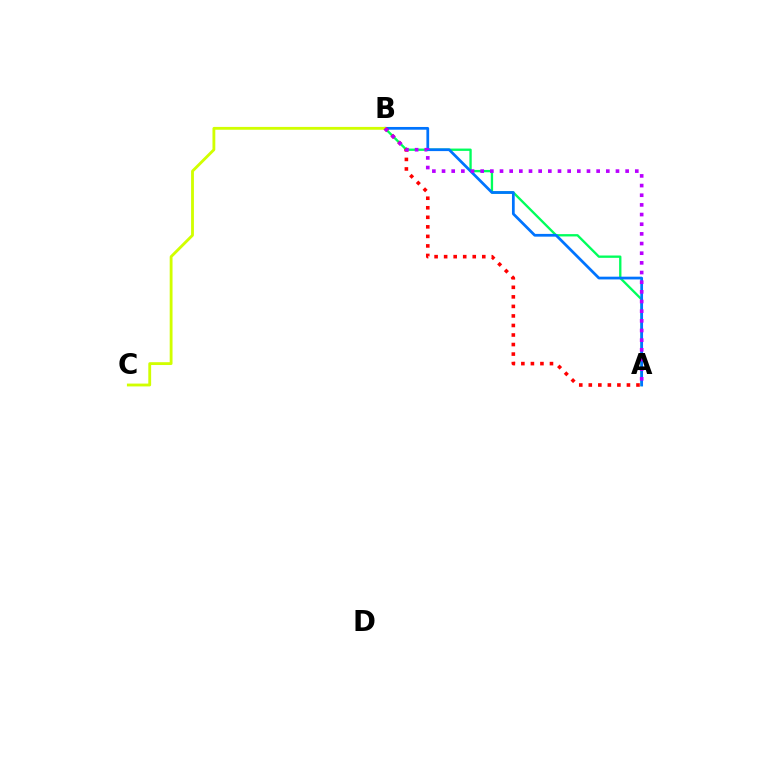{('A', 'B'): [{'color': '#00ff5c', 'line_style': 'solid', 'thickness': 1.68}, {'color': '#0074ff', 'line_style': 'solid', 'thickness': 1.97}, {'color': '#ff0000', 'line_style': 'dotted', 'thickness': 2.59}, {'color': '#b900ff', 'line_style': 'dotted', 'thickness': 2.63}], ('B', 'C'): [{'color': '#d1ff00', 'line_style': 'solid', 'thickness': 2.04}]}